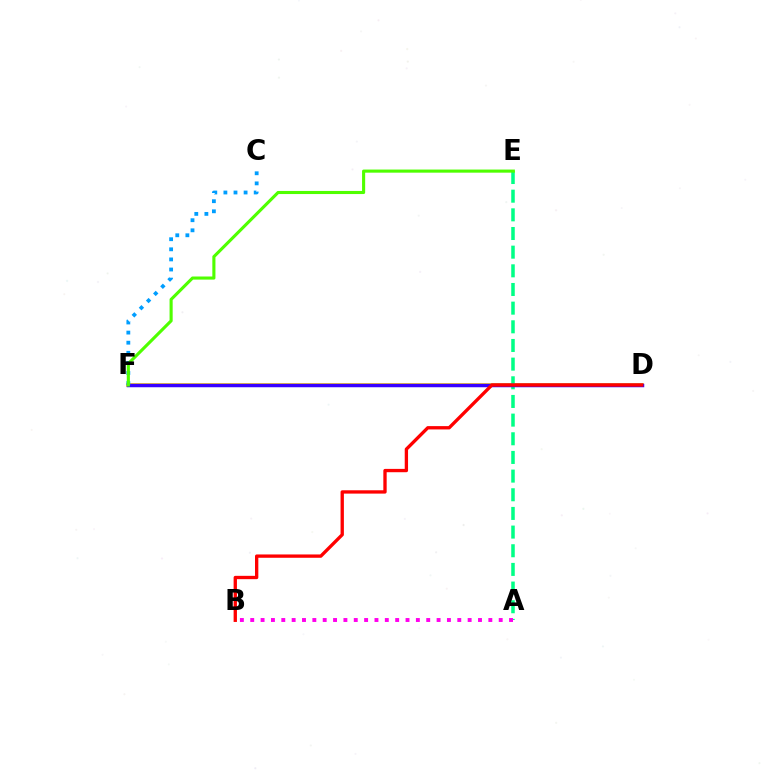{('D', 'F'): [{'color': '#ffd500', 'line_style': 'solid', 'thickness': 2.65}, {'color': '#3700ff', 'line_style': 'solid', 'thickness': 2.51}], ('A', 'E'): [{'color': '#00ff86', 'line_style': 'dashed', 'thickness': 2.54}], ('A', 'B'): [{'color': '#ff00ed', 'line_style': 'dotted', 'thickness': 2.81}], ('B', 'D'): [{'color': '#ff0000', 'line_style': 'solid', 'thickness': 2.4}], ('C', 'F'): [{'color': '#009eff', 'line_style': 'dotted', 'thickness': 2.74}], ('E', 'F'): [{'color': '#4fff00', 'line_style': 'solid', 'thickness': 2.23}]}